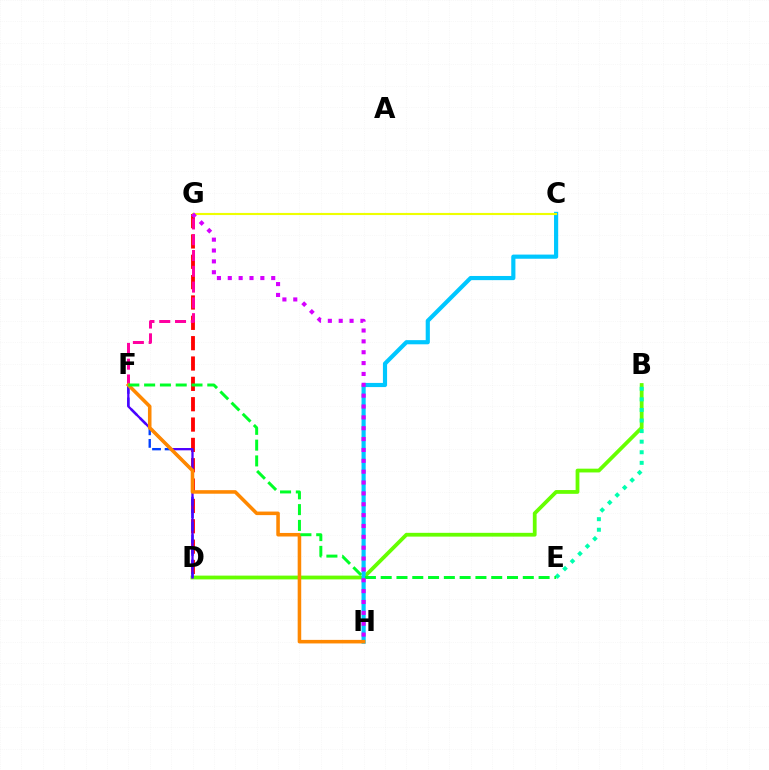{('B', 'D'): [{'color': '#66ff00', 'line_style': 'solid', 'thickness': 2.72}], ('D', 'G'): [{'color': '#ff0000', 'line_style': 'dashed', 'thickness': 2.76}], ('D', 'F'): [{'color': '#003fff', 'line_style': 'dashed', 'thickness': 1.71}, {'color': '#4f00ff', 'line_style': 'solid', 'thickness': 1.65}], ('C', 'H'): [{'color': '#00c7ff', 'line_style': 'solid', 'thickness': 2.99}], ('F', 'G'): [{'color': '#ff00a0', 'line_style': 'dashed', 'thickness': 2.14}], ('C', 'G'): [{'color': '#eeff00', 'line_style': 'solid', 'thickness': 1.54}], ('B', 'E'): [{'color': '#00ffaf', 'line_style': 'dotted', 'thickness': 2.87}], ('F', 'H'): [{'color': '#ff8800', 'line_style': 'solid', 'thickness': 2.56}], ('E', 'F'): [{'color': '#00ff27', 'line_style': 'dashed', 'thickness': 2.14}], ('G', 'H'): [{'color': '#d600ff', 'line_style': 'dotted', 'thickness': 2.95}]}